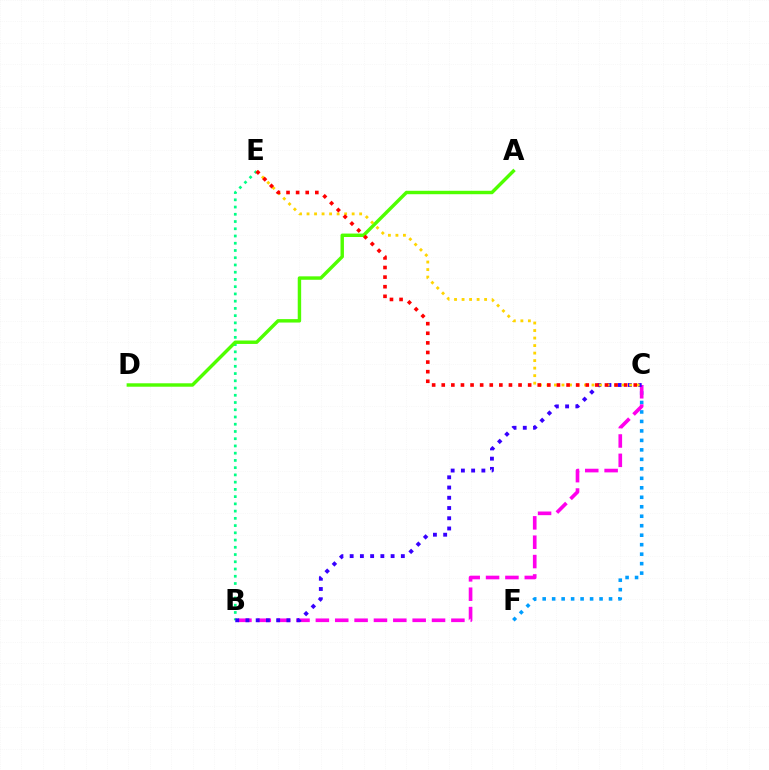{('C', 'F'): [{'color': '#009eff', 'line_style': 'dotted', 'thickness': 2.58}], ('B', 'E'): [{'color': '#00ff86', 'line_style': 'dotted', 'thickness': 1.97}], ('B', 'C'): [{'color': '#ff00ed', 'line_style': 'dashed', 'thickness': 2.63}, {'color': '#3700ff', 'line_style': 'dotted', 'thickness': 2.78}], ('A', 'D'): [{'color': '#4fff00', 'line_style': 'solid', 'thickness': 2.47}], ('C', 'E'): [{'color': '#ffd500', 'line_style': 'dotted', 'thickness': 2.04}, {'color': '#ff0000', 'line_style': 'dotted', 'thickness': 2.61}]}